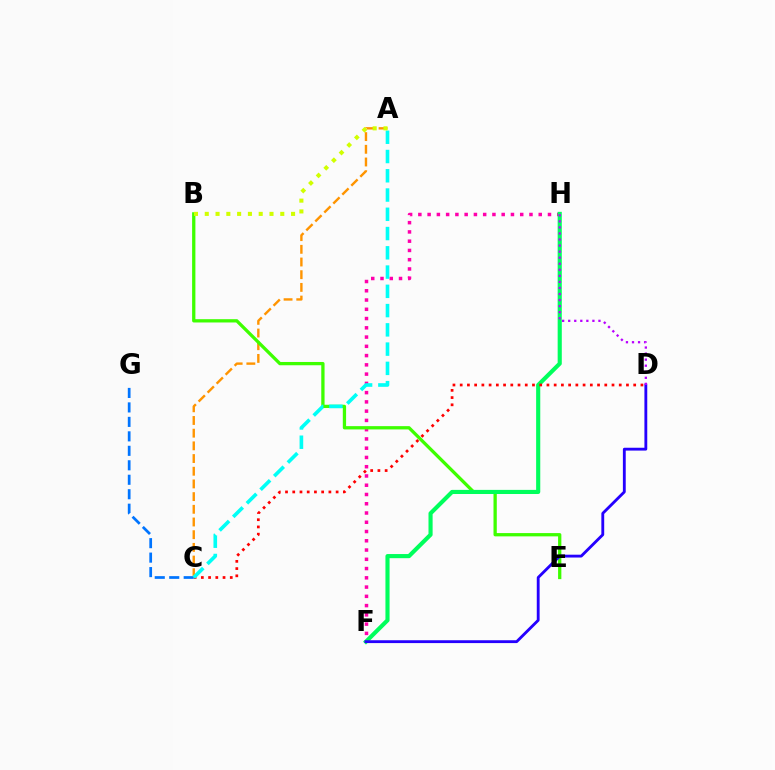{('A', 'C'): [{'color': '#ff9400', 'line_style': 'dashed', 'thickness': 1.72}, {'color': '#00fff6', 'line_style': 'dashed', 'thickness': 2.62}], ('F', 'H'): [{'color': '#ff00ac', 'line_style': 'dotted', 'thickness': 2.52}, {'color': '#00ff5c', 'line_style': 'solid', 'thickness': 2.97}], ('B', 'E'): [{'color': '#3dff00', 'line_style': 'solid', 'thickness': 2.36}], ('C', 'D'): [{'color': '#ff0000', 'line_style': 'dotted', 'thickness': 1.96}], ('C', 'G'): [{'color': '#0074ff', 'line_style': 'dashed', 'thickness': 1.97}], ('D', 'F'): [{'color': '#2500ff', 'line_style': 'solid', 'thickness': 2.05}], ('A', 'B'): [{'color': '#d1ff00', 'line_style': 'dotted', 'thickness': 2.93}], ('D', 'H'): [{'color': '#b900ff', 'line_style': 'dotted', 'thickness': 1.64}]}